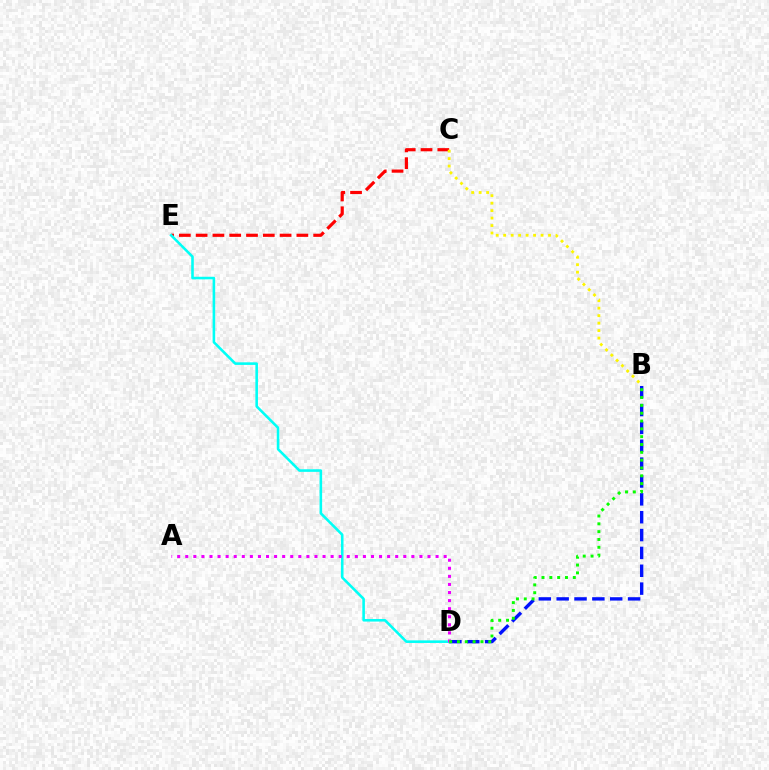{('C', 'E'): [{'color': '#ff0000', 'line_style': 'dashed', 'thickness': 2.28}], ('B', 'D'): [{'color': '#0010ff', 'line_style': 'dashed', 'thickness': 2.43}, {'color': '#08ff00', 'line_style': 'dotted', 'thickness': 2.13}], ('B', 'C'): [{'color': '#fcf500', 'line_style': 'dotted', 'thickness': 2.03}], ('D', 'E'): [{'color': '#00fff6', 'line_style': 'solid', 'thickness': 1.86}], ('A', 'D'): [{'color': '#ee00ff', 'line_style': 'dotted', 'thickness': 2.19}]}